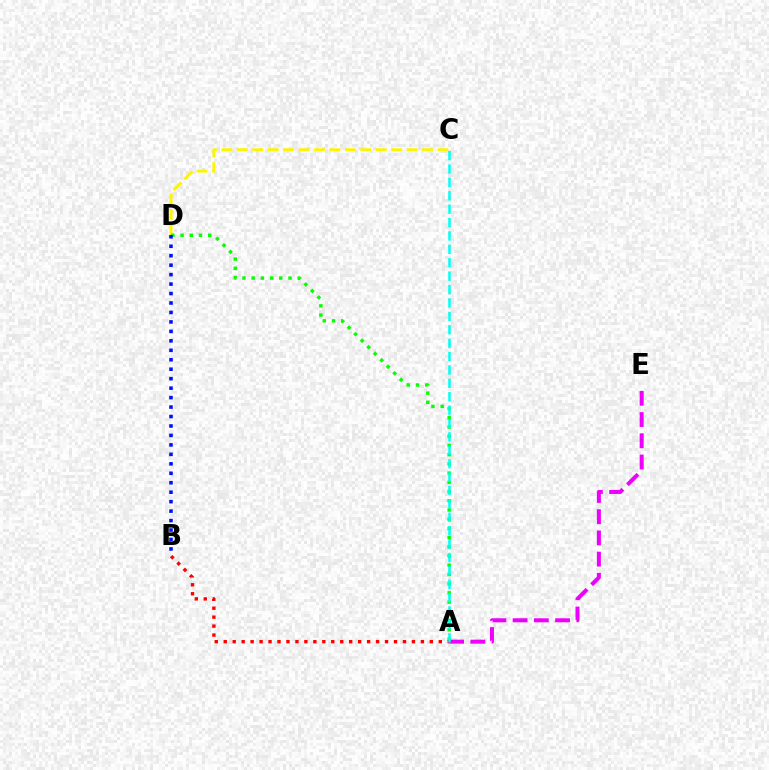{('C', 'D'): [{'color': '#fcf500', 'line_style': 'dashed', 'thickness': 2.1}], ('A', 'D'): [{'color': '#08ff00', 'line_style': 'dotted', 'thickness': 2.5}], ('A', 'B'): [{'color': '#ff0000', 'line_style': 'dotted', 'thickness': 2.43}], ('A', 'E'): [{'color': '#ee00ff', 'line_style': 'dashed', 'thickness': 2.88}], ('A', 'C'): [{'color': '#00fff6', 'line_style': 'dashed', 'thickness': 1.82}], ('B', 'D'): [{'color': '#0010ff', 'line_style': 'dotted', 'thickness': 2.57}]}